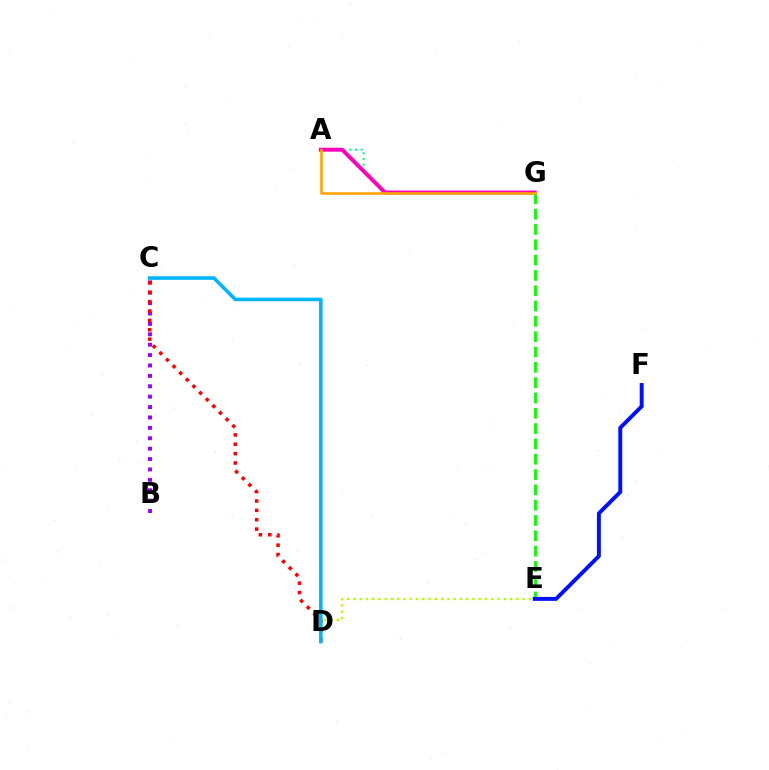{('A', 'G'): [{'color': '#00ff9d', 'line_style': 'dotted', 'thickness': 1.54}, {'color': '#ff00bd', 'line_style': 'solid', 'thickness': 2.85}, {'color': '#ffa500', 'line_style': 'solid', 'thickness': 1.92}], ('D', 'E'): [{'color': '#b3ff00', 'line_style': 'dotted', 'thickness': 1.7}], ('B', 'C'): [{'color': '#9b00ff', 'line_style': 'dotted', 'thickness': 2.82}], ('C', 'D'): [{'color': '#ff0000', 'line_style': 'dotted', 'thickness': 2.55}, {'color': '#00b5ff', 'line_style': 'solid', 'thickness': 2.58}], ('E', 'G'): [{'color': '#08ff00', 'line_style': 'dashed', 'thickness': 2.08}], ('E', 'F'): [{'color': '#0010ff', 'line_style': 'solid', 'thickness': 2.83}]}